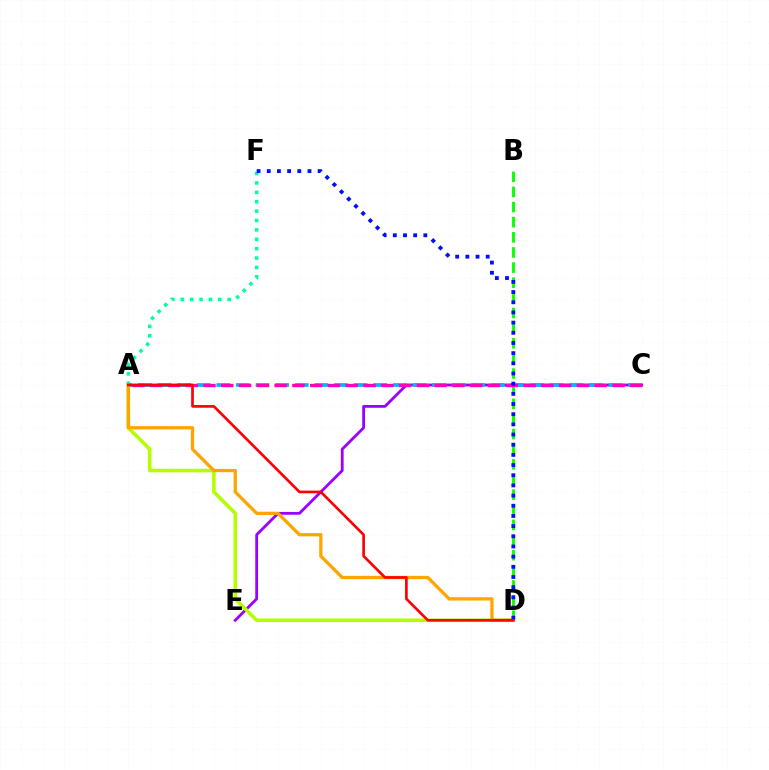{('B', 'D'): [{'color': '#08ff00', 'line_style': 'dashed', 'thickness': 2.06}], ('C', 'E'): [{'color': '#9b00ff', 'line_style': 'solid', 'thickness': 2.02}], ('A', 'D'): [{'color': '#b3ff00', 'line_style': 'solid', 'thickness': 2.57}, {'color': '#ffa500', 'line_style': 'solid', 'thickness': 2.36}, {'color': '#ff0000', 'line_style': 'solid', 'thickness': 1.92}], ('A', 'C'): [{'color': '#00b5ff', 'line_style': 'dashed', 'thickness': 2.66}, {'color': '#ff00bd', 'line_style': 'dashed', 'thickness': 2.42}], ('A', 'F'): [{'color': '#00ff9d', 'line_style': 'dotted', 'thickness': 2.55}], ('D', 'F'): [{'color': '#0010ff', 'line_style': 'dotted', 'thickness': 2.76}]}